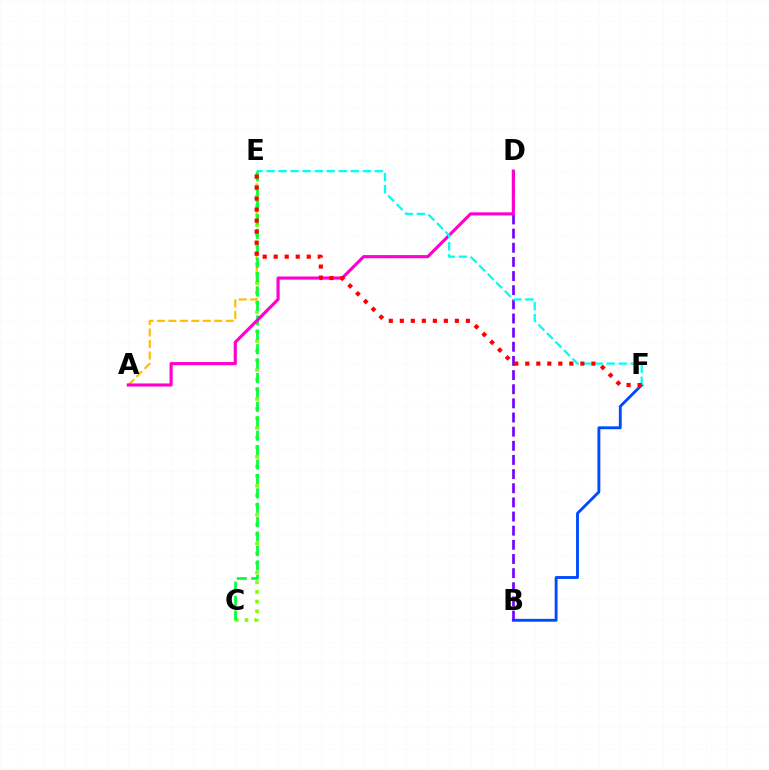{('A', 'E'): [{'color': '#ffbd00', 'line_style': 'dashed', 'thickness': 1.56}], ('B', 'F'): [{'color': '#004bff', 'line_style': 'solid', 'thickness': 2.07}], ('B', 'D'): [{'color': '#7200ff', 'line_style': 'dashed', 'thickness': 1.92}], ('C', 'E'): [{'color': '#84ff00', 'line_style': 'dotted', 'thickness': 2.62}, {'color': '#00ff39', 'line_style': 'dashed', 'thickness': 1.96}], ('A', 'D'): [{'color': '#ff00cf', 'line_style': 'solid', 'thickness': 2.26}], ('E', 'F'): [{'color': '#00fff6', 'line_style': 'dashed', 'thickness': 1.64}, {'color': '#ff0000', 'line_style': 'dotted', 'thickness': 2.99}]}